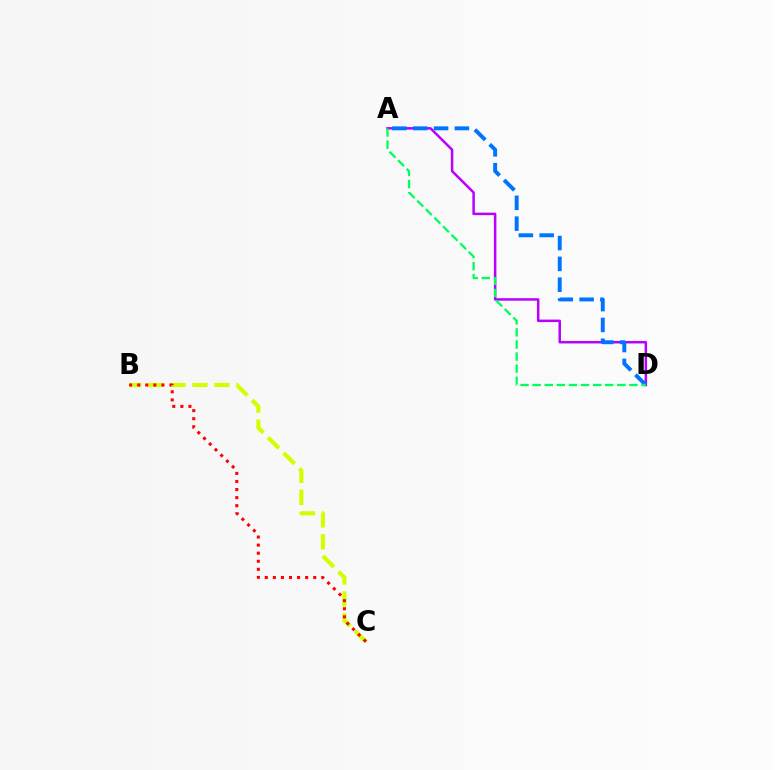{('A', 'D'): [{'color': '#b900ff', 'line_style': 'solid', 'thickness': 1.8}, {'color': '#0074ff', 'line_style': 'dashed', 'thickness': 2.83}, {'color': '#00ff5c', 'line_style': 'dashed', 'thickness': 1.64}], ('B', 'C'): [{'color': '#d1ff00', 'line_style': 'dashed', 'thickness': 2.99}, {'color': '#ff0000', 'line_style': 'dotted', 'thickness': 2.19}]}